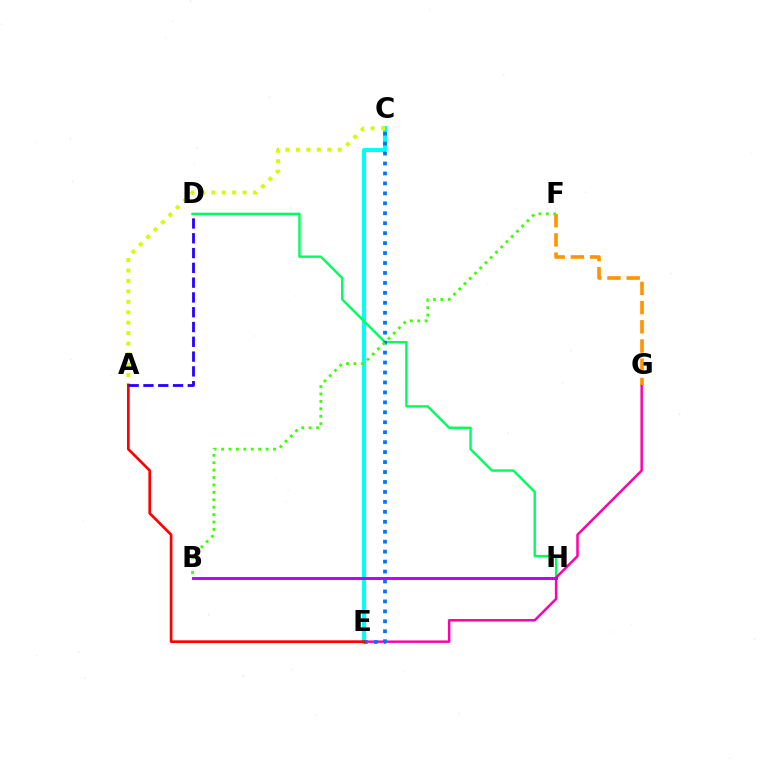{('C', 'E'): [{'color': '#00fff6', 'line_style': 'solid', 'thickness': 2.92}, {'color': '#0074ff', 'line_style': 'dotted', 'thickness': 2.7}], ('D', 'H'): [{'color': '#00ff5c', 'line_style': 'solid', 'thickness': 1.73}], ('E', 'G'): [{'color': '#ff00ac', 'line_style': 'solid', 'thickness': 1.79}], ('F', 'G'): [{'color': '#ff9400', 'line_style': 'dashed', 'thickness': 2.61}], ('B', 'H'): [{'color': '#b900ff', 'line_style': 'solid', 'thickness': 2.08}], ('B', 'F'): [{'color': '#3dff00', 'line_style': 'dotted', 'thickness': 2.01}], ('A', 'C'): [{'color': '#d1ff00', 'line_style': 'dotted', 'thickness': 2.84}], ('A', 'E'): [{'color': '#ff0000', 'line_style': 'solid', 'thickness': 1.94}], ('A', 'D'): [{'color': '#2500ff', 'line_style': 'dashed', 'thickness': 2.01}]}